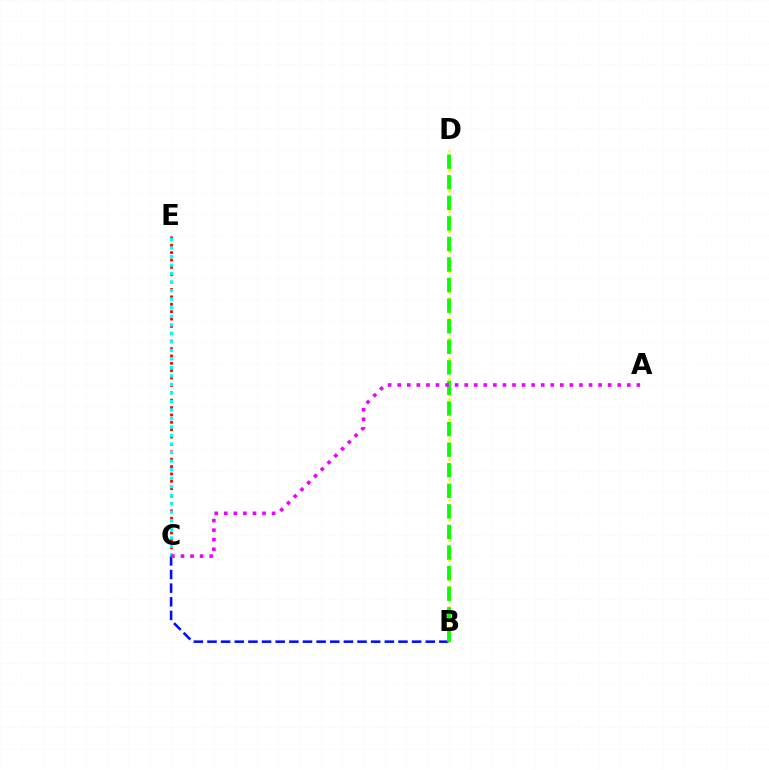{('B', 'C'): [{'color': '#0010ff', 'line_style': 'dashed', 'thickness': 1.85}], ('C', 'E'): [{'color': '#ff0000', 'line_style': 'dotted', 'thickness': 2.0}, {'color': '#00fff6', 'line_style': 'dotted', 'thickness': 2.32}], ('B', 'D'): [{'color': '#fcf500', 'line_style': 'dotted', 'thickness': 1.82}, {'color': '#08ff00', 'line_style': 'dashed', 'thickness': 2.79}], ('A', 'C'): [{'color': '#ee00ff', 'line_style': 'dotted', 'thickness': 2.6}]}